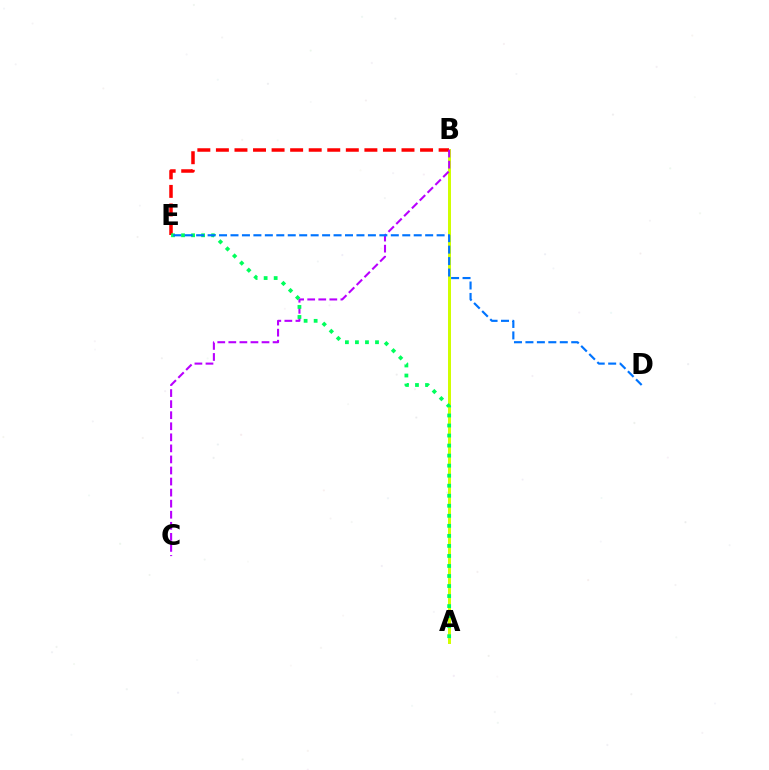{('A', 'B'): [{'color': '#d1ff00', 'line_style': 'solid', 'thickness': 2.15}], ('B', 'E'): [{'color': '#ff0000', 'line_style': 'dashed', 'thickness': 2.52}], ('B', 'C'): [{'color': '#b900ff', 'line_style': 'dashed', 'thickness': 1.5}], ('A', 'E'): [{'color': '#00ff5c', 'line_style': 'dotted', 'thickness': 2.73}], ('D', 'E'): [{'color': '#0074ff', 'line_style': 'dashed', 'thickness': 1.56}]}